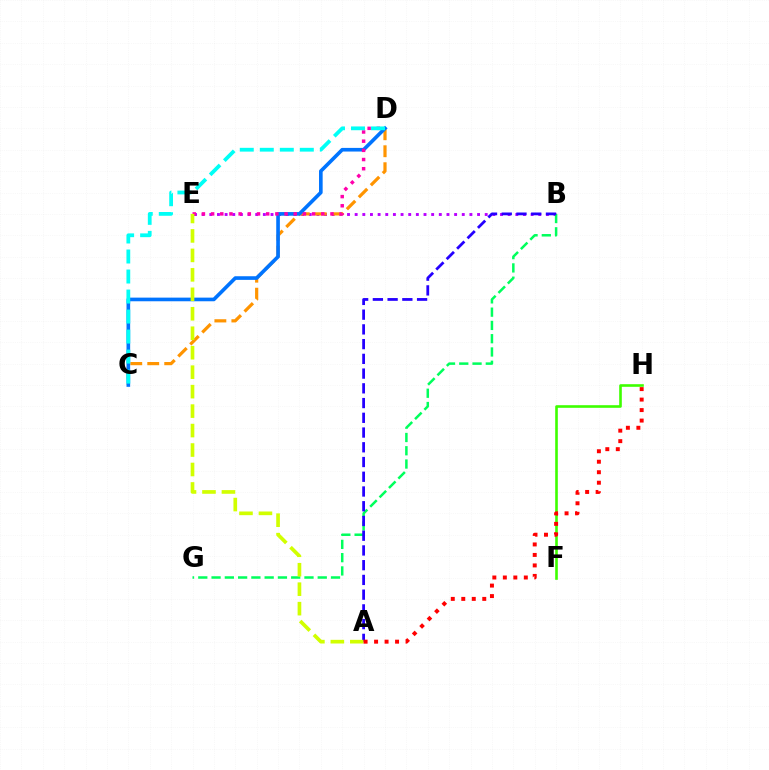{('B', 'E'): [{'color': '#b900ff', 'line_style': 'dotted', 'thickness': 2.08}], ('C', 'D'): [{'color': '#ff9400', 'line_style': 'dashed', 'thickness': 2.31}, {'color': '#0074ff', 'line_style': 'solid', 'thickness': 2.62}, {'color': '#00fff6', 'line_style': 'dashed', 'thickness': 2.72}], ('D', 'E'): [{'color': '#ff00ac', 'line_style': 'dotted', 'thickness': 2.49}], ('B', 'G'): [{'color': '#00ff5c', 'line_style': 'dashed', 'thickness': 1.8}], ('A', 'B'): [{'color': '#2500ff', 'line_style': 'dashed', 'thickness': 2.0}], ('A', 'E'): [{'color': '#d1ff00', 'line_style': 'dashed', 'thickness': 2.64}], ('F', 'H'): [{'color': '#3dff00', 'line_style': 'solid', 'thickness': 1.88}], ('A', 'H'): [{'color': '#ff0000', 'line_style': 'dotted', 'thickness': 2.85}]}